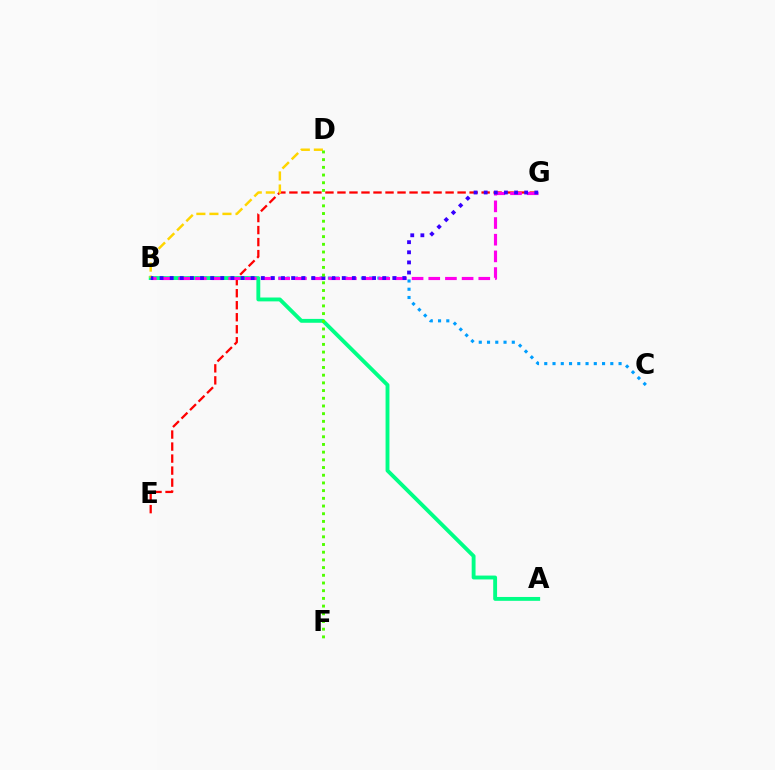{('B', 'C'): [{'color': '#009eff', 'line_style': 'dotted', 'thickness': 2.24}], ('E', 'G'): [{'color': '#ff0000', 'line_style': 'dashed', 'thickness': 1.63}], ('A', 'B'): [{'color': '#00ff86', 'line_style': 'solid', 'thickness': 2.78}], ('B', 'D'): [{'color': '#ffd500', 'line_style': 'dashed', 'thickness': 1.77}], ('B', 'G'): [{'color': '#ff00ed', 'line_style': 'dashed', 'thickness': 2.27}, {'color': '#3700ff', 'line_style': 'dotted', 'thickness': 2.75}], ('D', 'F'): [{'color': '#4fff00', 'line_style': 'dotted', 'thickness': 2.09}]}